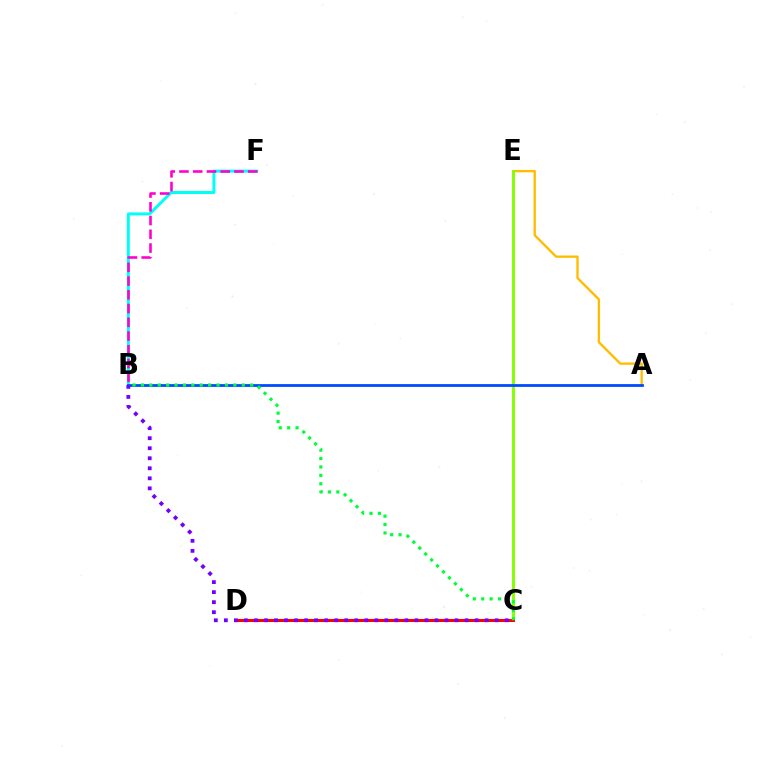{('A', 'E'): [{'color': '#ffbd00', 'line_style': 'solid', 'thickness': 1.69}], ('B', 'F'): [{'color': '#00fff6', 'line_style': 'solid', 'thickness': 2.15}, {'color': '#ff00cf', 'line_style': 'dashed', 'thickness': 1.87}], ('C', 'E'): [{'color': '#84ff00', 'line_style': 'solid', 'thickness': 2.11}], ('C', 'D'): [{'color': '#ff0000', 'line_style': 'solid', 'thickness': 2.18}], ('A', 'B'): [{'color': '#004bff', 'line_style': 'solid', 'thickness': 2.0}], ('B', 'C'): [{'color': '#00ff39', 'line_style': 'dotted', 'thickness': 2.28}, {'color': '#7200ff', 'line_style': 'dotted', 'thickness': 2.72}]}